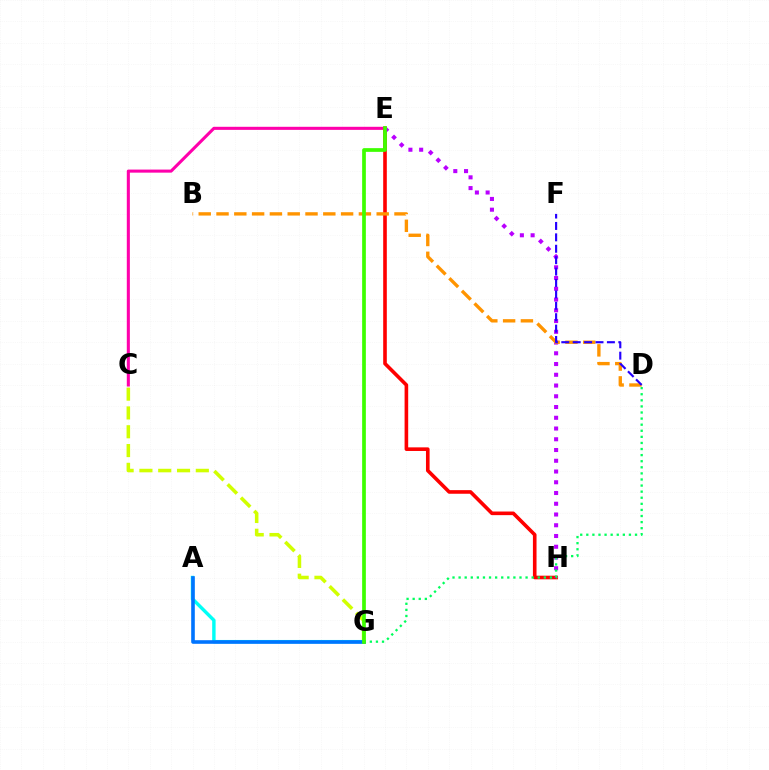{('C', 'E'): [{'color': '#ff00ac', 'line_style': 'solid', 'thickness': 2.21}], ('C', 'G'): [{'color': '#d1ff00', 'line_style': 'dashed', 'thickness': 2.55}], ('E', 'H'): [{'color': '#ff0000', 'line_style': 'solid', 'thickness': 2.6}, {'color': '#b900ff', 'line_style': 'dotted', 'thickness': 2.92}], ('B', 'D'): [{'color': '#ff9400', 'line_style': 'dashed', 'thickness': 2.42}], ('D', 'G'): [{'color': '#00ff5c', 'line_style': 'dotted', 'thickness': 1.65}], ('A', 'G'): [{'color': '#00fff6', 'line_style': 'solid', 'thickness': 2.46}, {'color': '#0074ff', 'line_style': 'solid', 'thickness': 2.6}], ('D', 'F'): [{'color': '#2500ff', 'line_style': 'dashed', 'thickness': 1.55}], ('E', 'G'): [{'color': '#3dff00', 'line_style': 'solid', 'thickness': 2.67}]}